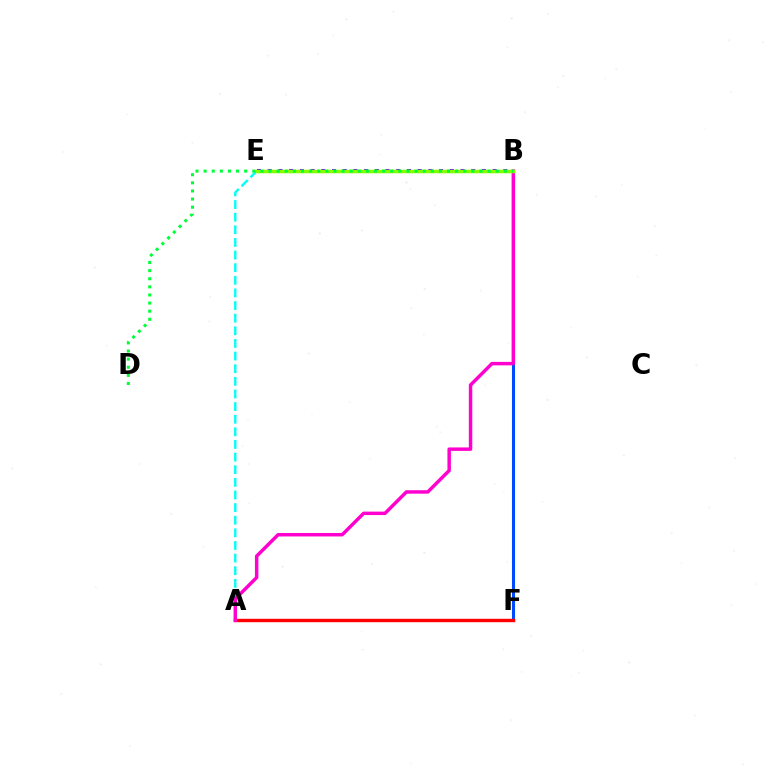{('B', 'F'): [{'color': '#004bff', 'line_style': 'solid', 'thickness': 2.19}], ('B', 'E'): [{'color': '#7200ff', 'line_style': 'dotted', 'thickness': 2.91}, {'color': '#ffbd00', 'line_style': 'solid', 'thickness': 2.2}, {'color': '#84ff00', 'line_style': 'solid', 'thickness': 2.5}], ('A', 'E'): [{'color': '#00fff6', 'line_style': 'dashed', 'thickness': 1.72}], ('A', 'F'): [{'color': '#ff0000', 'line_style': 'solid', 'thickness': 2.45}], ('A', 'B'): [{'color': '#ff00cf', 'line_style': 'solid', 'thickness': 2.49}], ('B', 'D'): [{'color': '#00ff39', 'line_style': 'dotted', 'thickness': 2.2}]}